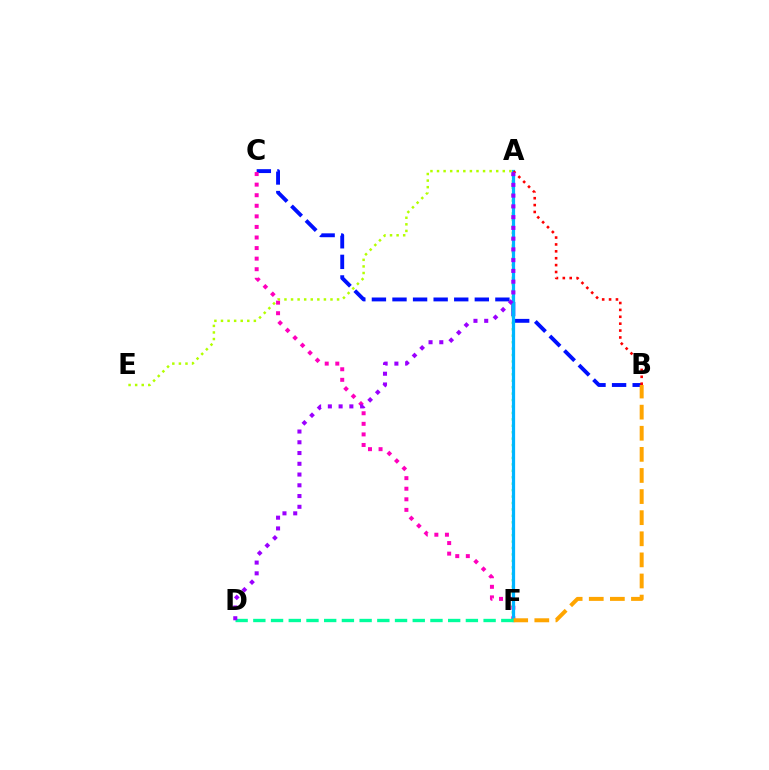{('B', 'C'): [{'color': '#0010ff', 'line_style': 'dashed', 'thickness': 2.8}], ('A', 'F'): [{'color': '#08ff00', 'line_style': 'dotted', 'thickness': 1.75}, {'color': '#00b5ff', 'line_style': 'solid', 'thickness': 2.33}], ('C', 'F'): [{'color': '#ff00bd', 'line_style': 'dotted', 'thickness': 2.87}], ('B', 'F'): [{'color': '#ffa500', 'line_style': 'dashed', 'thickness': 2.87}], ('A', 'B'): [{'color': '#ff0000', 'line_style': 'dotted', 'thickness': 1.87}], ('D', 'F'): [{'color': '#00ff9d', 'line_style': 'dashed', 'thickness': 2.41}], ('A', 'D'): [{'color': '#9b00ff', 'line_style': 'dotted', 'thickness': 2.92}], ('A', 'E'): [{'color': '#b3ff00', 'line_style': 'dotted', 'thickness': 1.79}]}